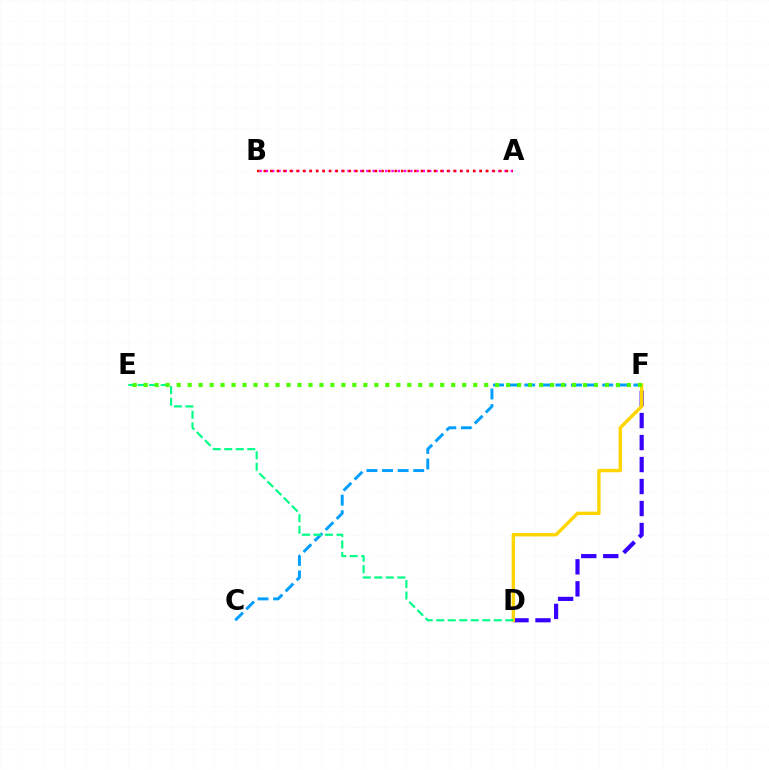{('D', 'F'): [{'color': '#3700ff', 'line_style': 'dashed', 'thickness': 2.99}, {'color': '#ffd500', 'line_style': 'solid', 'thickness': 2.44}], ('A', 'B'): [{'color': '#ff00ed', 'line_style': 'dotted', 'thickness': 1.71}, {'color': '#ff0000', 'line_style': 'dotted', 'thickness': 1.78}], ('C', 'F'): [{'color': '#009eff', 'line_style': 'dashed', 'thickness': 2.12}], ('D', 'E'): [{'color': '#00ff86', 'line_style': 'dashed', 'thickness': 1.56}], ('E', 'F'): [{'color': '#4fff00', 'line_style': 'dotted', 'thickness': 2.98}]}